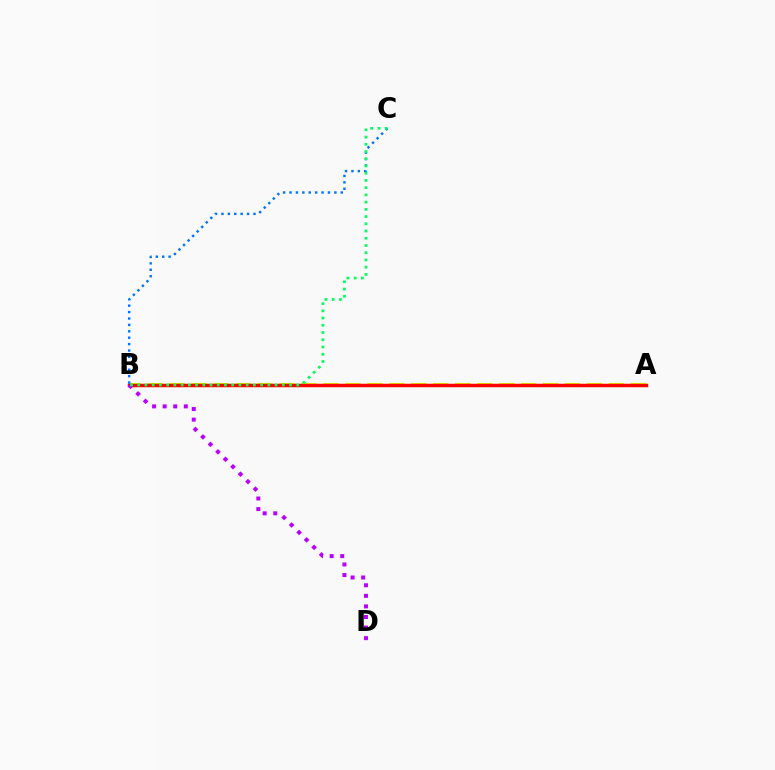{('A', 'B'): [{'color': '#d1ff00', 'line_style': 'dashed', 'thickness': 2.98}, {'color': '#ff0000', 'line_style': 'solid', 'thickness': 2.5}], ('B', 'D'): [{'color': '#b900ff', 'line_style': 'dotted', 'thickness': 2.87}], ('B', 'C'): [{'color': '#0074ff', 'line_style': 'dotted', 'thickness': 1.74}, {'color': '#00ff5c', 'line_style': 'dotted', 'thickness': 1.96}]}